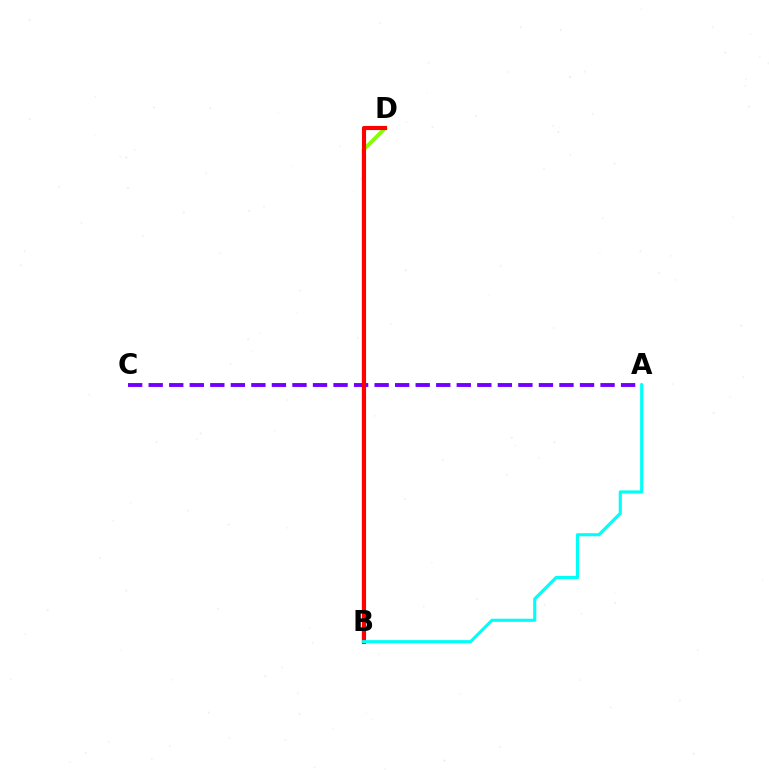{('B', 'D'): [{'color': '#84ff00', 'line_style': 'solid', 'thickness': 2.77}, {'color': '#ff0000', 'line_style': 'solid', 'thickness': 2.97}], ('A', 'C'): [{'color': '#7200ff', 'line_style': 'dashed', 'thickness': 2.79}], ('A', 'B'): [{'color': '#00fff6', 'line_style': 'solid', 'thickness': 2.23}]}